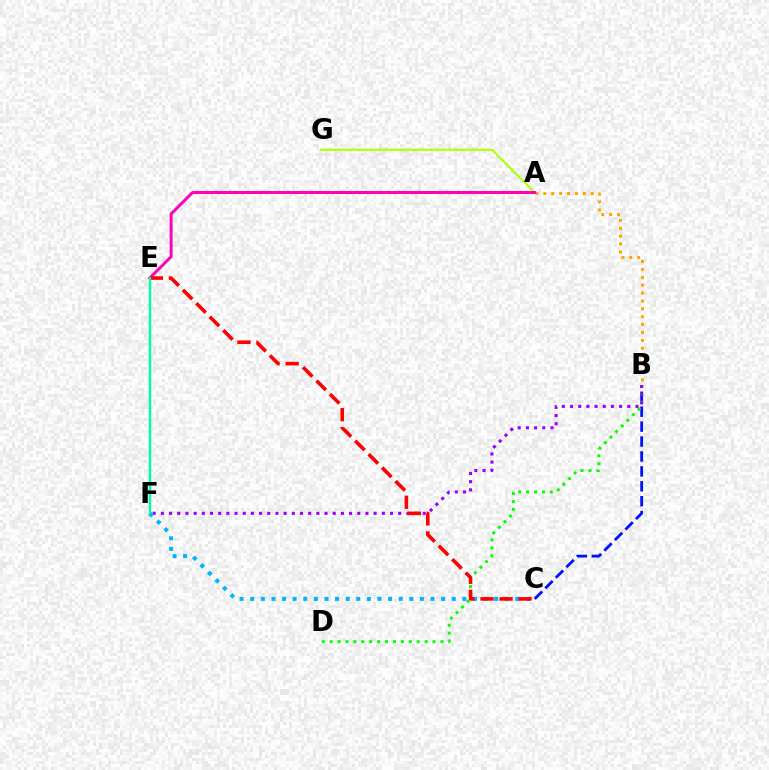{('A', 'G'): [{'color': '#b3ff00', 'line_style': 'solid', 'thickness': 1.52}], ('B', 'C'): [{'color': '#0010ff', 'line_style': 'dashed', 'thickness': 2.03}], ('B', 'D'): [{'color': '#08ff00', 'line_style': 'dotted', 'thickness': 2.15}], ('A', 'B'): [{'color': '#ffa500', 'line_style': 'dotted', 'thickness': 2.14}], ('B', 'F'): [{'color': '#9b00ff', 'line_style': 'dotted', 'thickness': 2.22}], ('C', 'F'): [{'color': '#00b5ff', 'line_style': 'dotted', 'thickness': 2.88}], ('A', 'E'): [{'color': '#ff00bd', 'line_style': 'solid', 'thickness': 2.15}], ('C', 'E'): [{'color': '#ff0000', 'line_style': 'dashed', 'thickness': 2.58}], ('E', 'F'): [{'color': '#00ff9d', 'line_style': 'solid', 'thickness': 1.72}]}